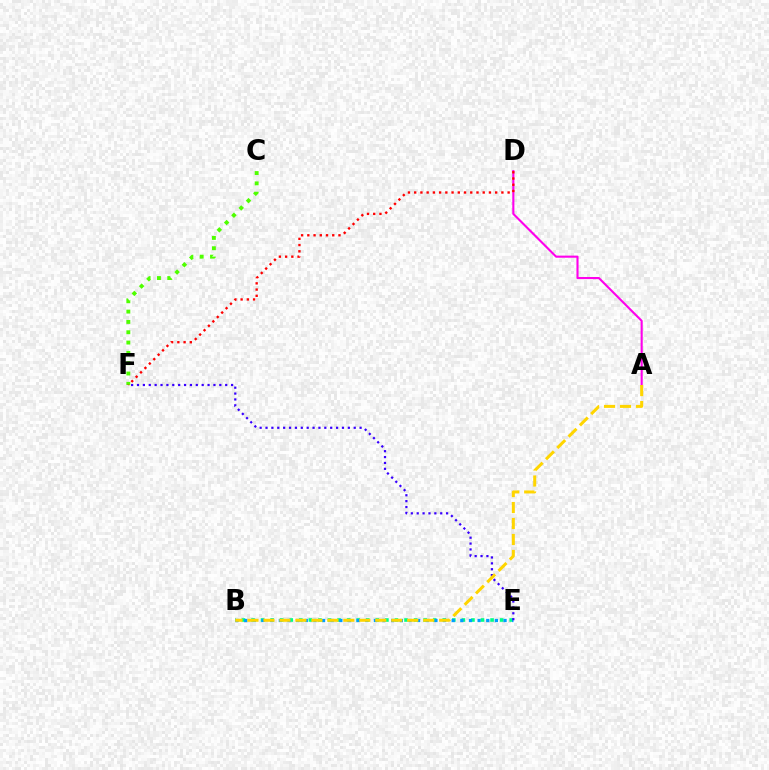{('B', 'E'): [{'color': '#00ff86', 'line_style': 'dotted', 'thickness': 2.6}, {'color': '#009eff', 'line_style': 'dotted', 'thickness': 2.35}], ('A', 'D'): [{'color': '#ff00ed', 'line_style': 'solid', 'thickness': 1.52}], ('C', 'F'): [{'color': '#4fff00', 'line_style': 'dotted', 'thickness': 2.8}], ('D', 'F'): [{'color': '#ff0000', 'line_style': 'dotted', 'thickness': 1.69}], ('E', 'F'): [{'color': '#3700ff', 'line_style': 'dotted', 'thickness': 1.6}], ('A', 'B'): [{'color': '#ffd500', 'line_style': 'dashed', 'thickness': 2.17}]}